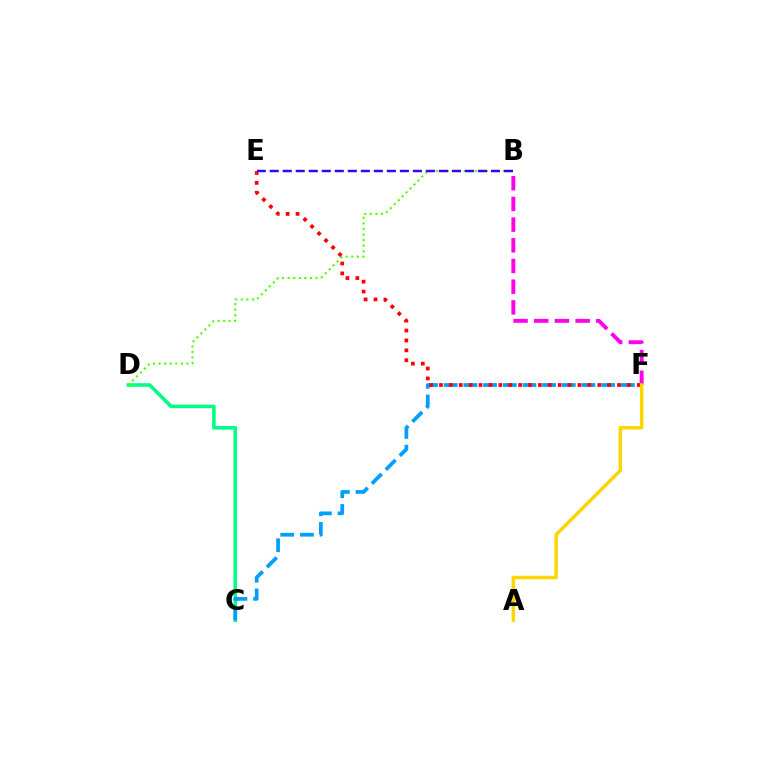{('B', 'F'): [{'color': '#ff00ed', 'line_style': 'dashed', 'thickness': 2.81}], ('C', 'D'): [{'color': '#00ff86', 'line_style': 'solid', 'thickness': 2.59}], ('B', 'D'): [{'color': '#4fff00', 'line_style': 'dotted', 'thickness': 1.52}], ('C', 'F'): [{'color': '#009eff', 'line_style': 'dashed', 'thickness': 2.67}], ('E', 'F'): [{'color': '#ff0000', 'line_style': 'dotted', 'thickness': 2.69}], ('B', 'E'): [{'color': '#3700ff', 'line_style': 'dashed', 'thickness': 1.77}], ('A', 'F'): [{'color': '#ffd500', 'line_style': 'solid', 'thickness': 2.49}]}